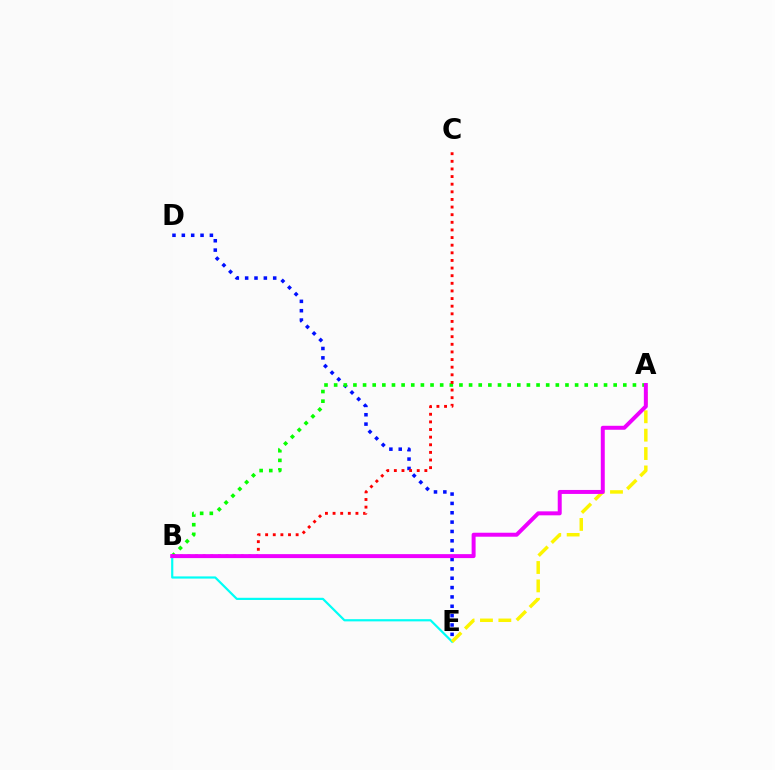{('D', 'E'): [{'color': '#0010ff', 'line_style': 'dotted', 'thickness': 2.54}], ('B', 'E'): [{'color': '#00fff6', 'line_style': 'solid', 'thickness': 1.58}], ('A', 'E'): [{'color': '#fcf500', 'line_style': 'dashed', 'thickness': 2.5}], ('A', 'B'): [{'color': '#08ff00', 'line_style': 'dotted', 'thickness': 2.62}, {'color': '#ee00ff', 'line_style': 'solid', 'thickness': 2.86}], ('B', 'C'): [{'color': '#ff0000', 'line_style': 'dotted', 'thickness': 2.07}]}